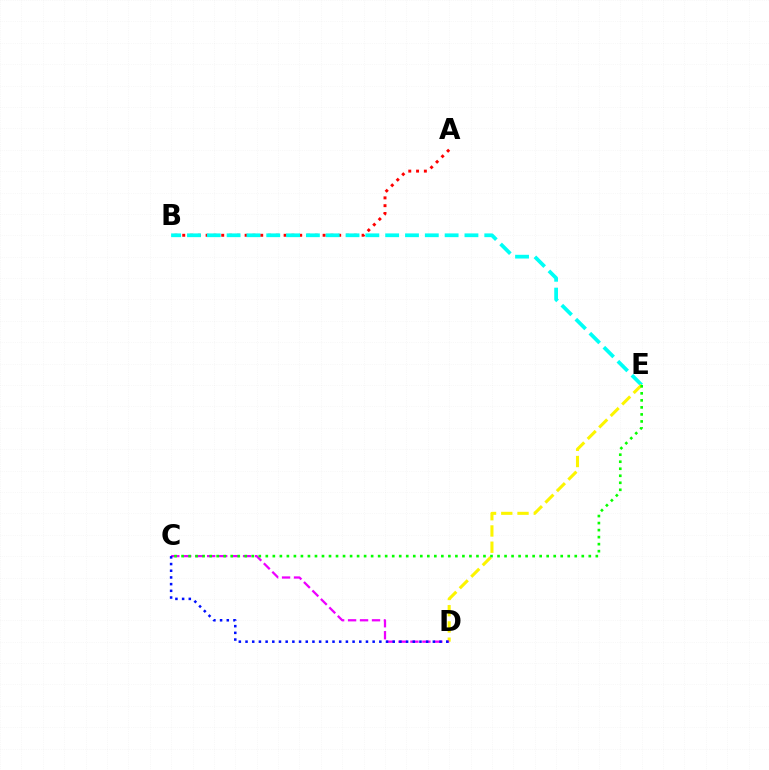{('A', 'B'): [{'color': '#ff0000', 'line_style': 'dotted', 'thickness': 2.12}], ('B', 'E'): [{'color': '#00fff6', 'line_style': 'dashed', 'thickness': 2.69}], ('D', 'E'): [{'color': '#fcf500', 'line_style': 'dashed', 'thickness': 2.21}], ('C', 'D'): [{'color': '#ee00ff', 'line_style': 'dashed', 'thickness': 1.63}, {'color': '#0010ff', 'line_style': 'dotted', 'thickness': 1.82}], ('C', 'E'): [{'color': '#08ff00', 'line_style': 'dotted', 'thickness': 1.91}]}